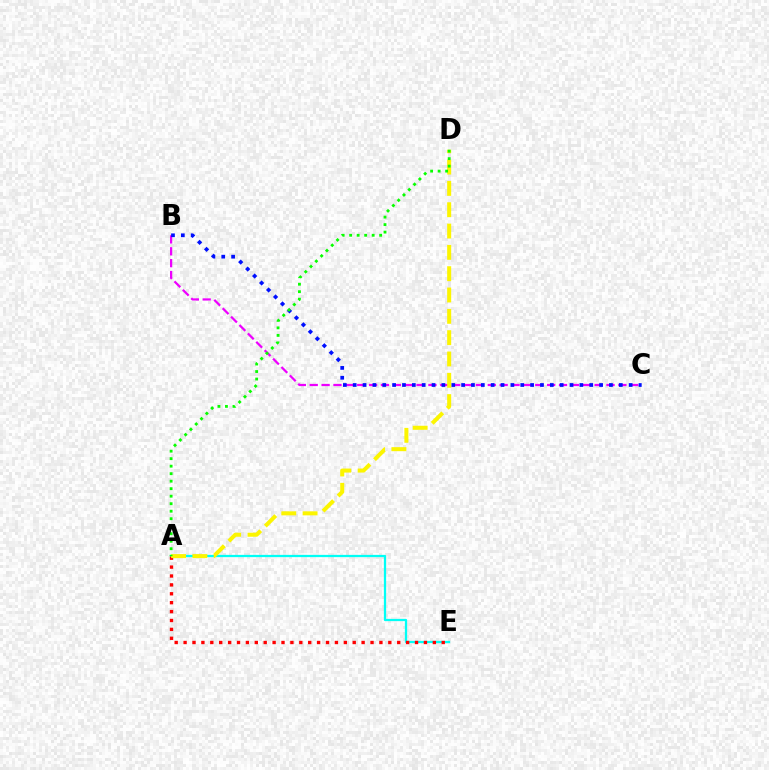{('A', 'E'): [{'color': '#00fff6', 'line_style': 'solid', 'thickness': 1.63}, {'color': '#ff0000', 'line_style': 'dotted', 'thickness': 2.42}], ('B', 'C'): [{'color': '#ee00ff', 'line_style': 'dashed', 'thickness': 1.61}, {'color': '#0010ff', 'line_style': 'dotted', 'thickness': 2.68}], ('A', 'D'): [{'color': '#fcf500', 'line_style': 'dashed', 'thickness': 2.9}, {'color': '#08ff00', 'line_style': 'dotted', 'thickness': 2.04}]}